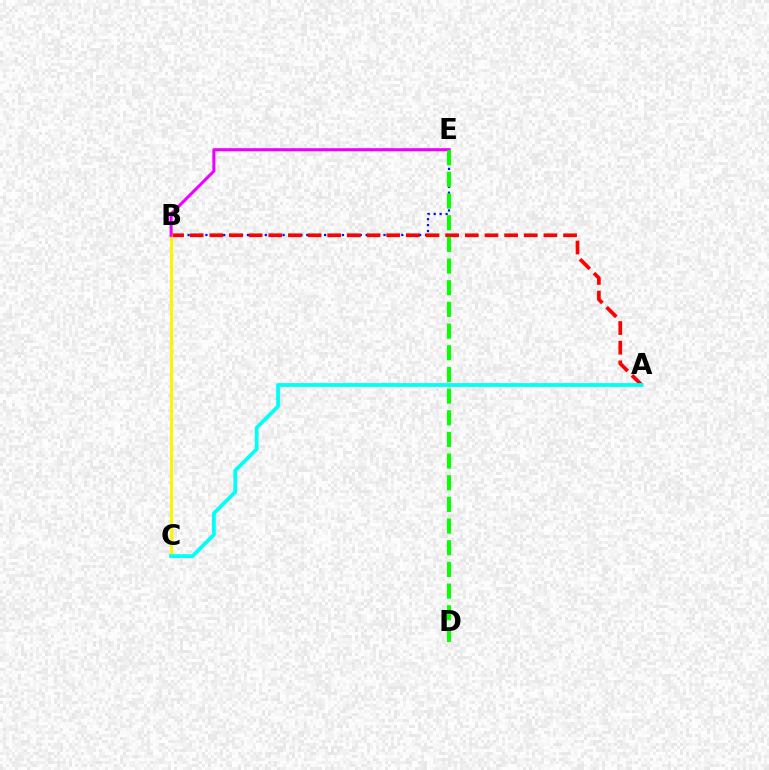{('B', 'E'): [{'color': '#0010ff', 'line_style': 'dotted', 'thickness': 1.61}, {'color': '#ee00ff', 'line_style': 'solid', 'thickness': 2.21}], ('A', 'B'): [{'color': '#ff0000', 'line_style': 'dashed', 'thickness': 2.67}], ('B', 'C'): [{'color': '#fcf500', 'line_style': 'solid', 'thickness': 2.24}], ('D', 'E'): [{'color': '#08ff00', 'line_style': 'dashed', 'thickness': 2.94}], ('A', 'C'): [{'color': '#00fff6', 'line_style': 'solid', 'thickness': 2.72}]}